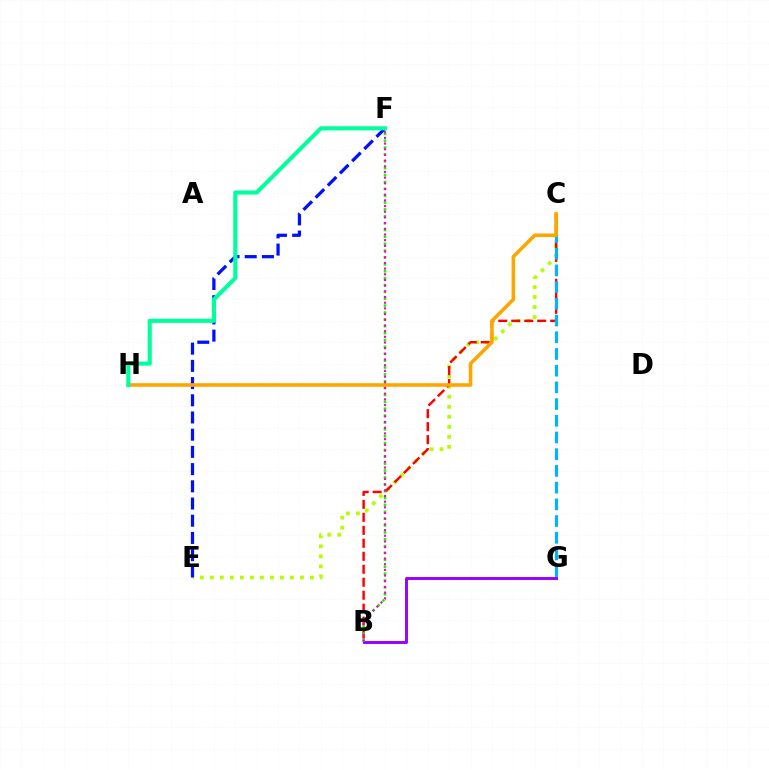{('C', 'E'): [{'color': '#b3ff00', 'line_style': 'dotted', 'thickness': 2.72}], ('B', 'C'): [{'color': '#ff0000', 'line_style': 'dashed', 'thickness': 1.76}], ('B', 'G'): [{'color': '#9b00ff', 'line_style': 'solid', 'thickness': 2.11}], ('C', 'G'): [{'color': '#00b5ff', 'line_style': 'dashed', 'thickness': 2.27}], ('E', 'F'): [{'color': '#0010ff', 'line_style': 'dashed', 'thickness': 2.34}], ('C', 'H'): [{'color': '#ffa500', 'line_style': 'solid', 'thickness': 2.57}], ('B', 'F'): [{'color': '#08ff00', 'line_style': 'dotted', 'thickness': 1.87}, {'color': '#ff00bd', 'line_style': 'dotted', 'thickness': 1.54}], ('F', 'H'): [{'color': '#00ff9d', 'line_style': 'solid', 'thickness': 2.97}]}